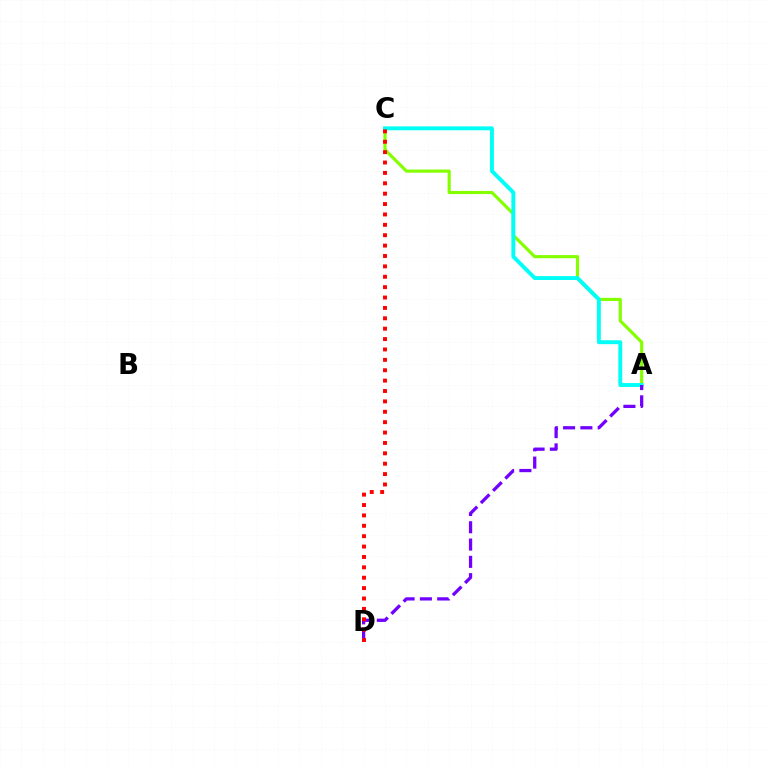{('A', 'C'): [{'color': '#84ff00', 'line_style': 'solid', 'thickness': 2.27}, {'color': '#00fff6', 'line_style': 'solid', 'thickness': 2.81}], ('A', 'D'): [{'color': '#7200ff', 'line_style': 'dashed', 'thickness': 2.35}], ('C', 'D'): [{'color': '#ff0000', 'line_style': 'dotted', 'thickness': 2.82}]}